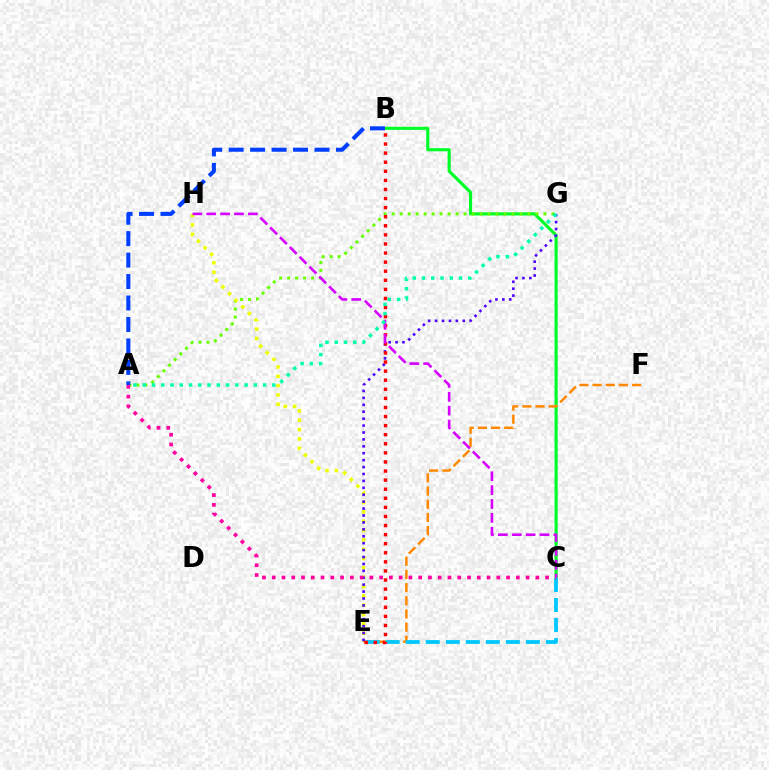{('B', 'C'): [{'color': '#00ff27', 'line_style': 'solid', 'thickness': 2.27}], ('A', 'G'): [{'color': '#66ff00', 'line_style': 'dotted', 'thickness': 2.17}, {'color': '#00ffaf', 'line_style': 'dotted', 'thickness': 2.52}], ('E', 'H'): [{'color': '#eeff00', 'line_style': 'dotted', 'thickness': 2.54}], ('E', 'F'): [{'color': '#ff8800', 'line_style': 'dashed', 'thickness': 1.79}], ('C', 'E'): [{'color': '#00c7ff', 'line_style': 'dashed', 'thickness': 2.72}], ('E', 'G'): [{'color': '#4f00ff', 'line_style': 'dotted', 'thickness': 1.88}], ('B', 'E'): [{'color': '#ff0000', 'line_style': 'dotted', 'thickness': 2.47}], ('A', 'C'): [{'color': '#ff00a0', 'line_style': 'dotted', 'thickness': 2.65}], ('C', 'H'): [{'color': '#d600ff', 'line_style': 'dashed', 'thickness': 1.89}], ('A', 'B'): [{'color': '#003fff', 'line_style': 'dashed', 'thickness': 2.92}]}